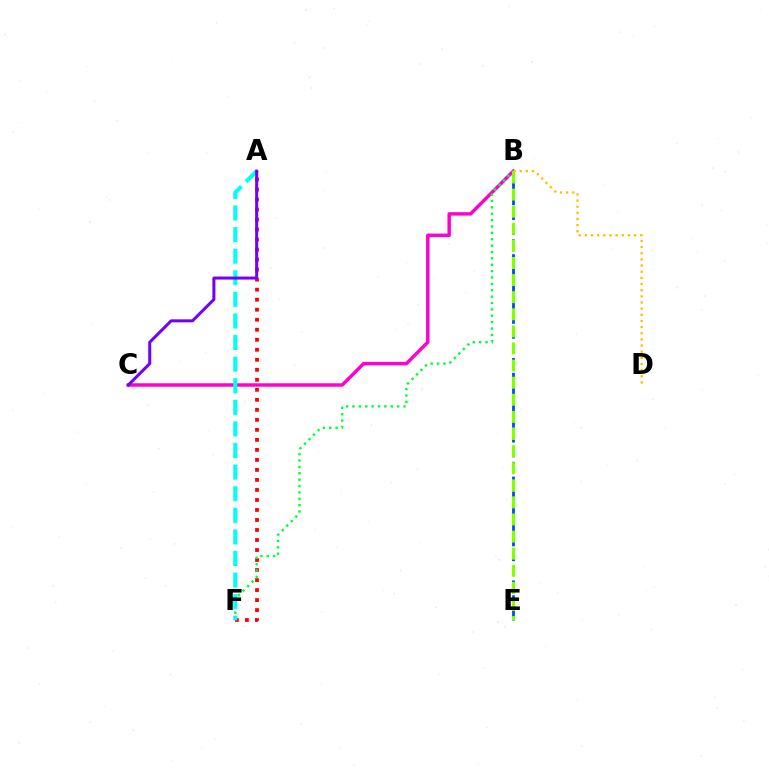{('A', 'F'): [{'color': '#ff0000', 'line_style': 'dotted', 'thickness': 2.72}, {'color': '#00fff6', 'line_style': 'dashed', 'thickness': 2.93}], ('B', 'C'): [{'color': '#ff00cf', 'line_style': 'solid', 'thickness': 2.48}], ('B', 'E'): [{'color': '#004bff', 'line_style': 'dashed', 'thickness': 2.01}, {'color': '#84ff00', 'line_style': 'dashed', 'thickness': 2.32}], ('B', 'F'): [{'color': '#00ff39', 'line_style': 'dotted', 'thickness': 1.73}], ('B', 'D'): [{'color': '#ffbd00', 'line_style': 'dotted', 'thickness': 1.67}], ('A', 'C'): [{'color': '#7200ff', 'line_style': 'solid', 'thickness': 2.17}]}